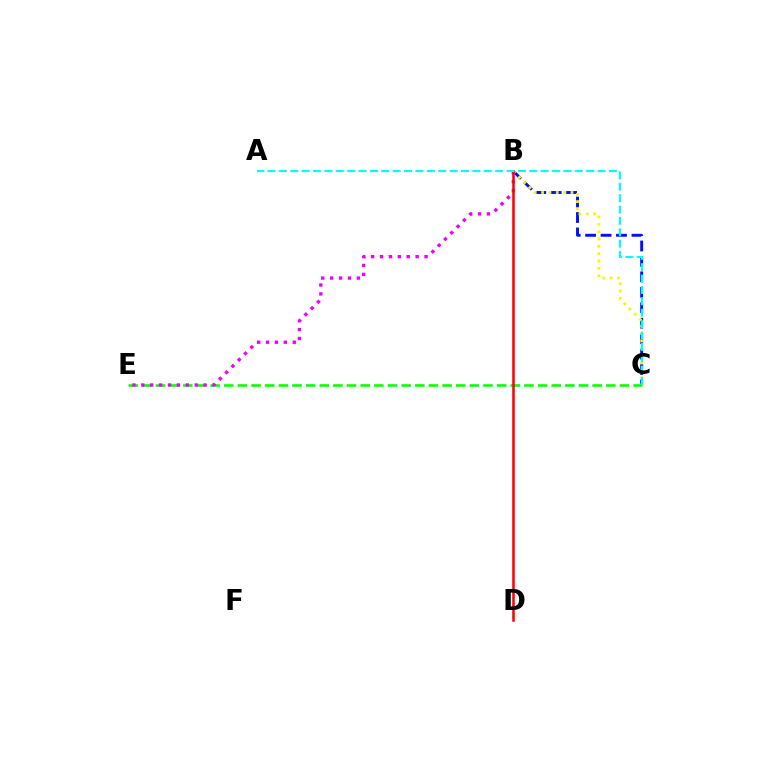{('B', 'C'): [{'color': '#0010ff', 'line_style': 'dashed', 'thickness': 2.1}, {'color': '#fcf500', 'line_style': 'dotted', 'thickness': 1.99}], ('C', 'E'): [{'color': '#08ff00', 'line_style': 'dashed', 'thickness': 1.85}], ('B', 'E'): [{'color': '#ee00ff', 'line_style': 'dotted', 'thickness': 2.42}], ('B', 'D'): [{'color': '#ff0000', 'line_style': 'solid', 'thickness': 1.83}], ('A', 'C'): [{'color': '#00fff6', 'line_style': 'dashed', 'thickness': 1.55}]}